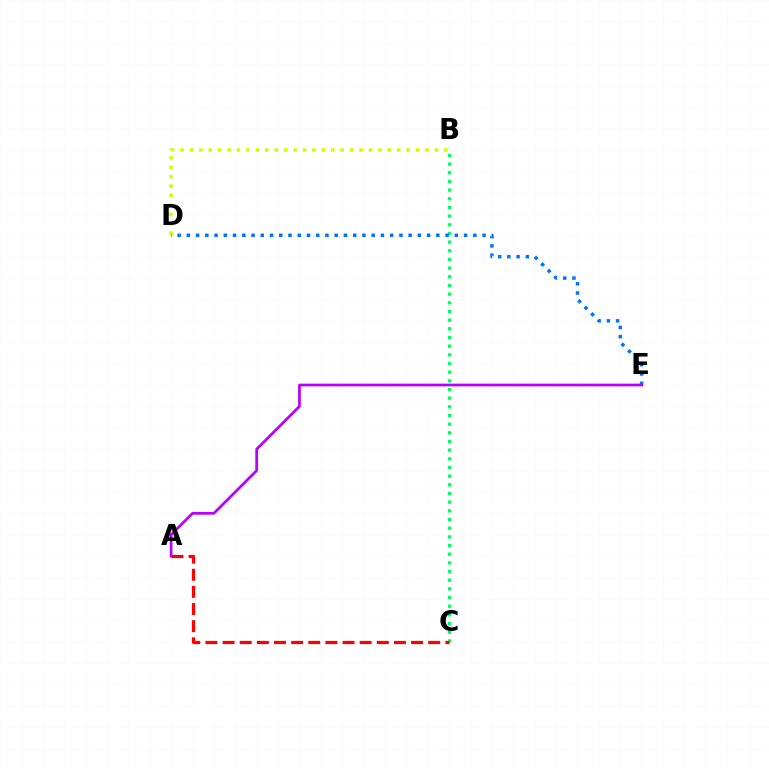{('B', 'C'): [{'color': '#00ff5c', 'line_style': 'dotted', 'thickness': 2.36}], ('B', 'D'): [{'color': '#d1ff00', 'line_style': 'dotted', 'thickness': 2.56}], ('D', 'E'): [{'color': '#0074ff', 'line_style': 'dotted', 'thickness': 2.51}], ('A', 'C'): [{'color': '#ff0000', 'line_style': 'dashed', 'thickness': 2.33}], ('A', 'E'): [{'color': '#b900ff', 'line_style': 'solid', 'thickness': 1.96}]}